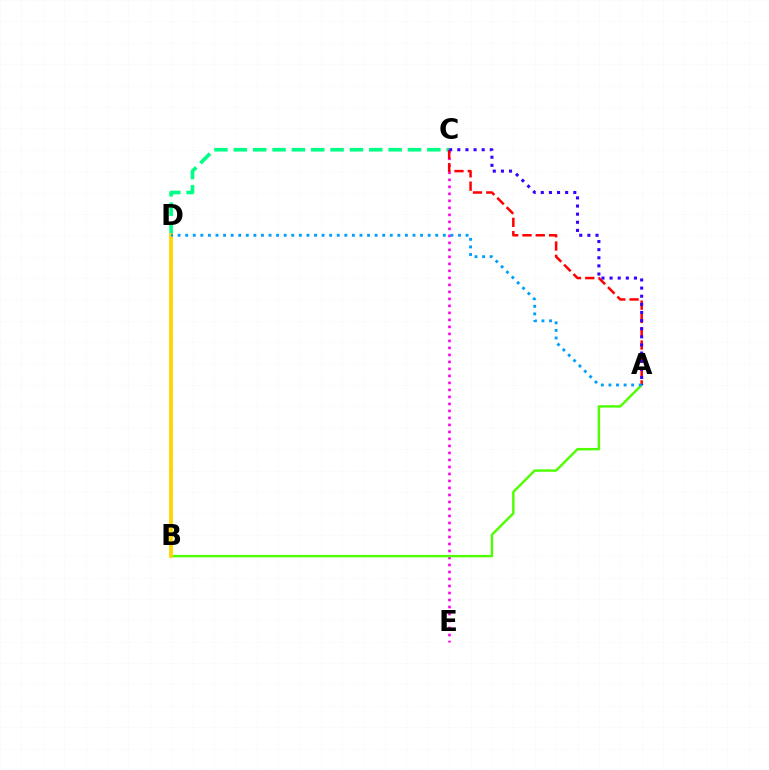{('C', 'D'): [{'color': '#00ff86', 'line_style': 'dashed', 'thickness': 2.63}], ('C', 'E'): [{'color': '#ff00ed', 'line_style': 'dotted', 'thickness': 1.9}], ('A', 'B'): [{'color': '#4fff00', 'line_style': 'solid', 'thickness': 1.75}], ('A', 'C'): [{'color': '#ff0000', 'line_style': 'dashed', 'thickness': 1.81}, {'color': '#3700ff', 'line_style': 'dotted', 'thickness': 2.21}], ('B', 'D'): [{'color': '#ffd500', 'line_style': 'solid', 'thickness': 2.72}], ('A', 'D'): [{'color': '#009eff', 'line_style': 'dotted', 'thickness': 2.06}]}